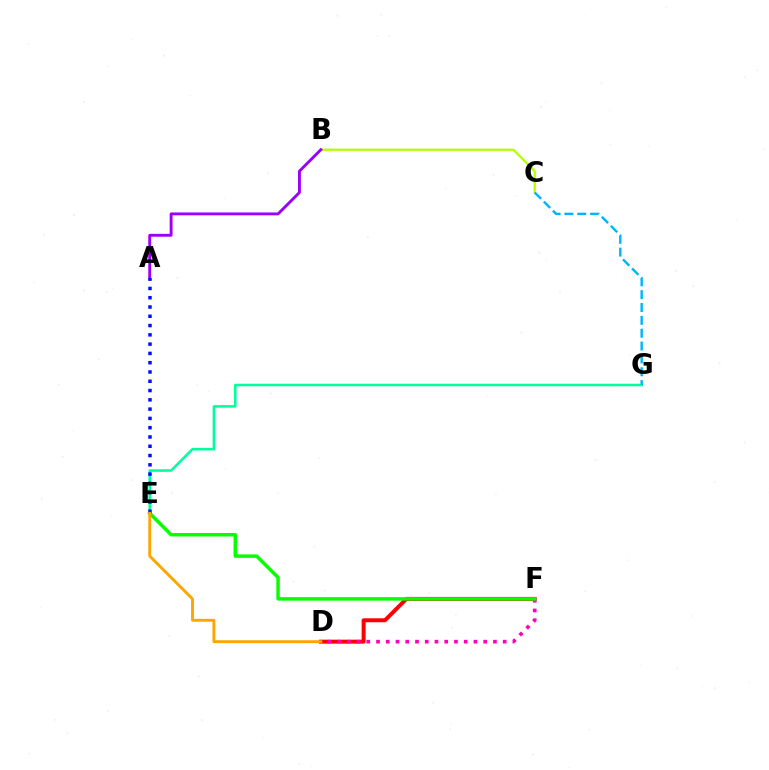{('B', 'C'): [{'color': '#b3ff00', 'line_style': 'solid', 'thickness': 1.63}], ('E', 'G'): [{'color': '#00ff9d', 'line_style': 'solid', 'thickness': 1.84}], ('C', 'G'): [{'color': '#00b5ff', 'line_style': 'dashed', 'thickness': 1.75}], ('D', 'F'): [{'color': '#ff0000', 'line_style': 'solid', 'thickness': 2.84}, {'color': '#ff00bd', 'line_style': 'dotted', 'thickness': 2.65}], ('E', 'F'): [{'color': '#08ff00', 'line_style': 'solid', 'thickness': 2.5}], ('A', 'B'): [{'color': '#9b00ff', 'line_style': 'solid', 'thickness': 2.08}], ('A', 'E'): [{'color': '#0010ff', 'line_style': 'dotted', 'thickness': 2.52}], ('D', 'E'): [{'color': '#ffa500', 'line_style': 'solid', 'thickness': 2.07}]}